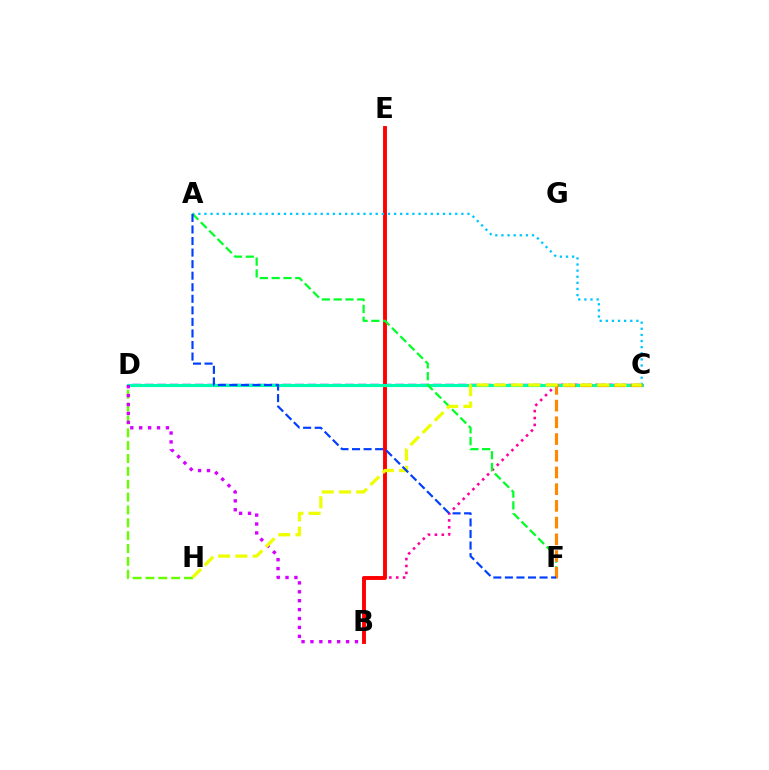{('C', 'D'): [{'color': '#4f00ff', 'line_style': 'dashed', 'thickness': 1.7}, {'color': '#00ffaf', 'line_style': 'solid', 'thickness': 2.26}], ('B', 'C'): [{'color': '#ff00a0', 'line_style': 'dotted', 'thickness': 1.87}], ('B', 'E'): [{'color': '#ff0000', 'line_style': 'solid', 'thickness': 2.79}], ('D', 'H'): [{'color': '#66ff00', 'line_style': 'dashed', 'thickness': 1.75}], ('B', 'D'): [{'color': '#d600ff', 'line_style': 'dotted', 'thickness': 2.42}], ('A', 'C'): [{'color': '#00c7ff', 'line_style': 'dotted', 'thickness': 1.66}], ('A', 'F'): [{'color': '#00ff27', 'line_style': 'dashed', 'thickness': 1.6}, {'color': '#003fff', 'line_style': 'dashed', 'thickness': 1.57}], ('C', 'F'): [{'color': '#ff8800', 'line_style': 'dashed', 'thickness': 2.27}], ('C', 'H'): [{'color': '#eeff00', 'line_style': 'dashed', 'thickness': 2.34}]}